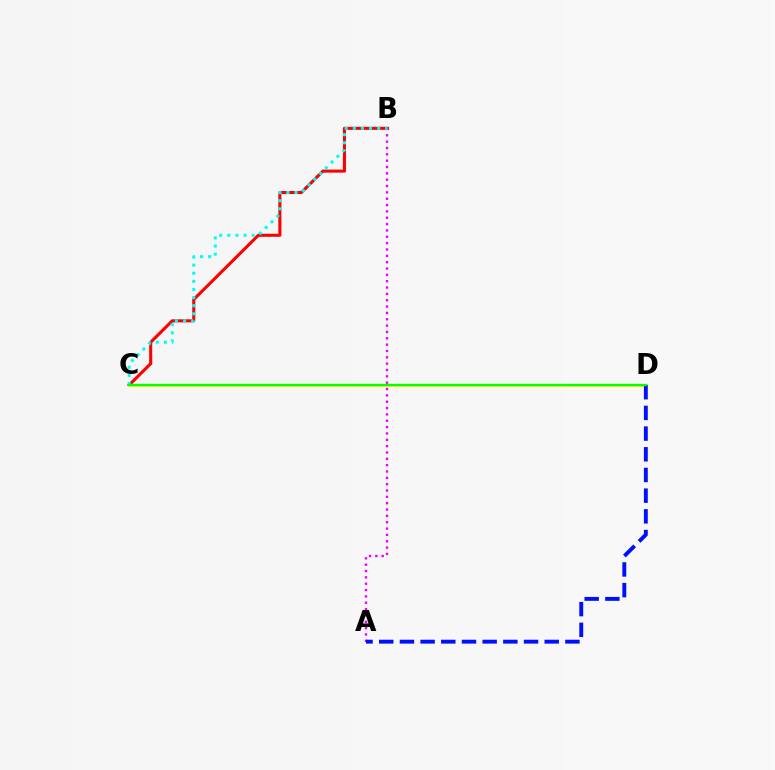{('B', 'C'): [{'color': '#ff0000', 'line_style': 'solid', 'thickness': 2.22}, {'color': '#00fff6', 'line_style': 'dotted', 'thickness': 2.2}], ('C', 'D'): [{'color': '#fcf500', 'line_style': 'solid', 'thickness': 2.12}, {'color': '#08ff00', 'line_style': 'solid', 'thickness': 1.65}], ('A', 'B'): [{'color': '#ee00ff', 'line_style': 'dotted', 'thickness': 1.72}], ('A', 'D'): [{'color': '#0010ff', 'line_style': 'dashed', 'thickness': 2.81}]}